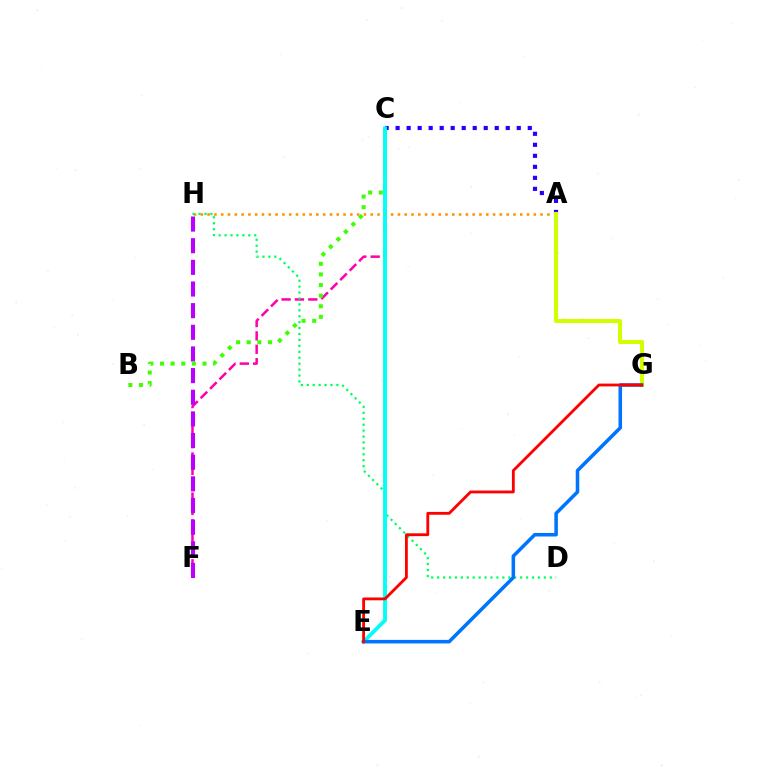{('C', 'F'): [{'color': '#ff00ac', 'line_style': 'dashed', 'thickness': 1.81}], ('A', 'C'): [{'color': '#2500ff', 'line_style': 'dotted', 'thickness': 2.99}], ('F', 'H'): [{'color': '#b900ff', 'line_style': 'dashed', 'thickness': 2.94}], ('A', 'H'): [{'color': '#ff9400', 'line_style': 'dotted', 'thickness': 1.85}], ('B', 'C'): [{'color': '#3dff00', 'line_style': 'dotted', 'thickness': 2.88}], ('D', 'H'): [{'color': '#00ff5c', 'line_style': 'dotted', 'thickness': 1.61}], ('C', 'E'): [{'color': '#00fff6', 'line_style': 'solid', 'thickness': 2.77}], ('A', 'G'): [{'color': '#d1ff00', 'line_style': 'solid', 'thickness': 2.96}], ('E', 'G'): [{'color': '#0074ff', 'line_style': 'solid', 'thickness': 2.55}, {'color': '#ff0000', 'line_style': 'solid', 'thickness': 2.03}]}